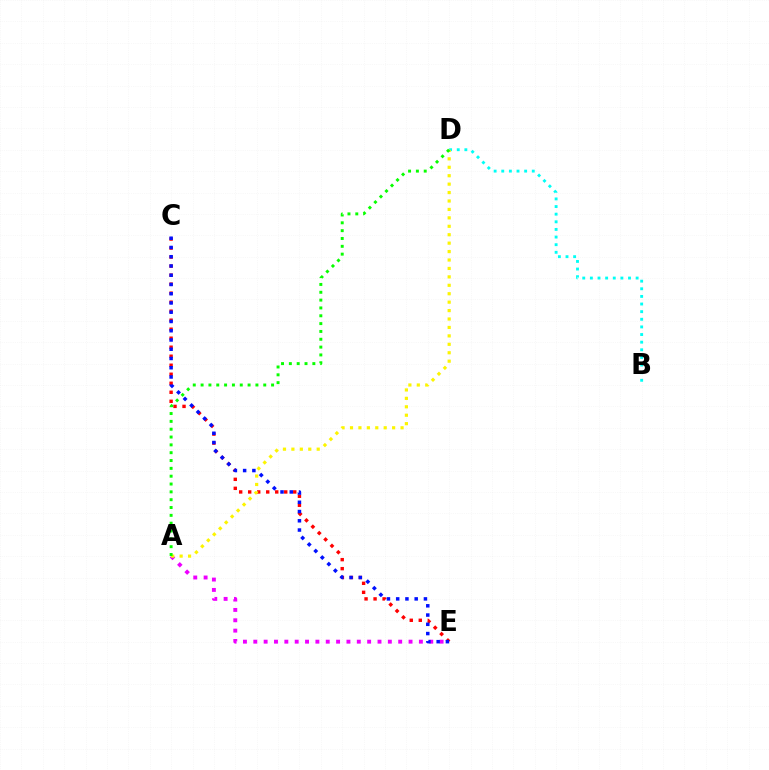{('C', 'E'): [{'color': '#ff0000', 'line_style': 'dotted', 'thickness': 2.45}, {'color': '#0010ff', 'line_style': 'dotted', 'thickness': 2.51}], ('A', 'E'): [{'color': '#ee00ff', 'line_style': 'dotted', 'thickness': 2.81}], ('B', 'D'): [{'color': '#00fff6', 'line_style': 'dotted', 'thickness': 2.07}], ('A', 'D'): [{'color': '#fcf500', 'line_style': 'dotted', 'thickness': 2.29}, {'color': '#08ff00', 'line_style': 'dotted', 'thickness': 2.13}]}